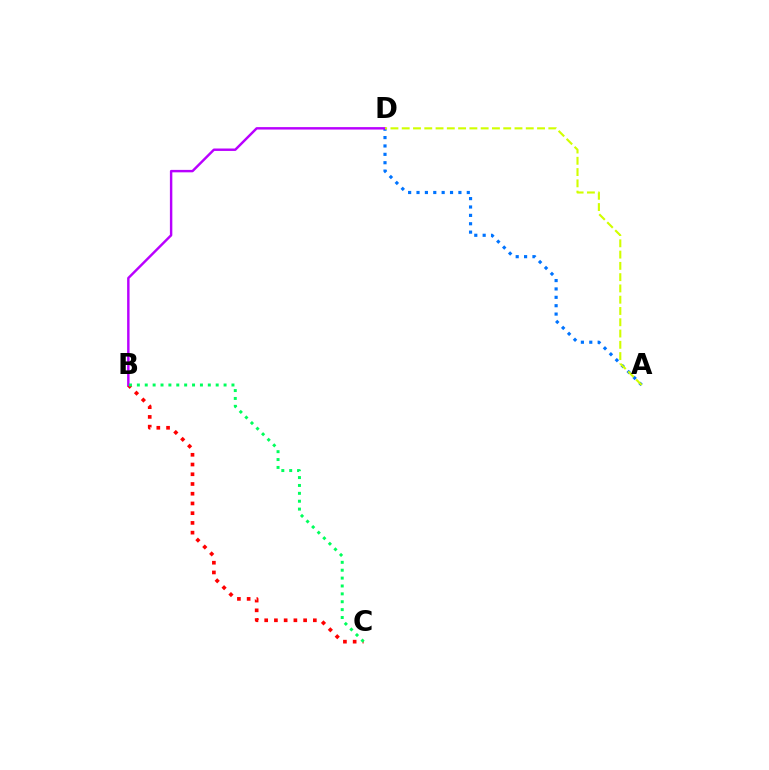{('A', 'D'): [{'color': '#0074ff', 'line_style': 'dotted', 'thickness': 2.28}, {'color': '#d1ff00', 'line_style': 'dashed', 'thickness': 1.53}], ('B', 'C'): [{'color': '#ff0000', 'line_style': 'dotted', 'thickness': 2.64}, {'color': '#00ff5c', 'line_style': 'dotted', 'thickness': 2.14}], ('B', 'D'): [{'color': '#b900ff', 'line_style': 'solid', 'thickness': 1.75}]}